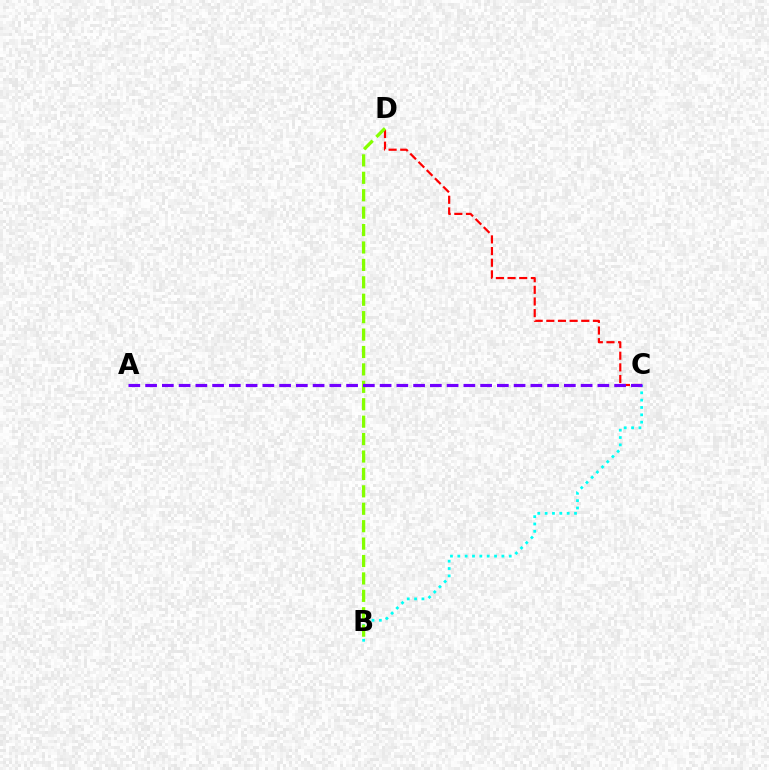{('C', 'D'): [{'color': '#ff0000', 'line_style': 'dashed', 'thickness': 1.58}], ('B', 'C'): [{'color': '#00fff6', 'line_style': 'dotted', 'thickness': 2.0}], ('B', 'D'): [{'color': '#84ff00', 'line_style': 'dashed', 'thickness': 2.37}], ('A', 'C'): [{'color': '#7200ff', 'line_style': 'dashed', 'thickness': 2.28}]}